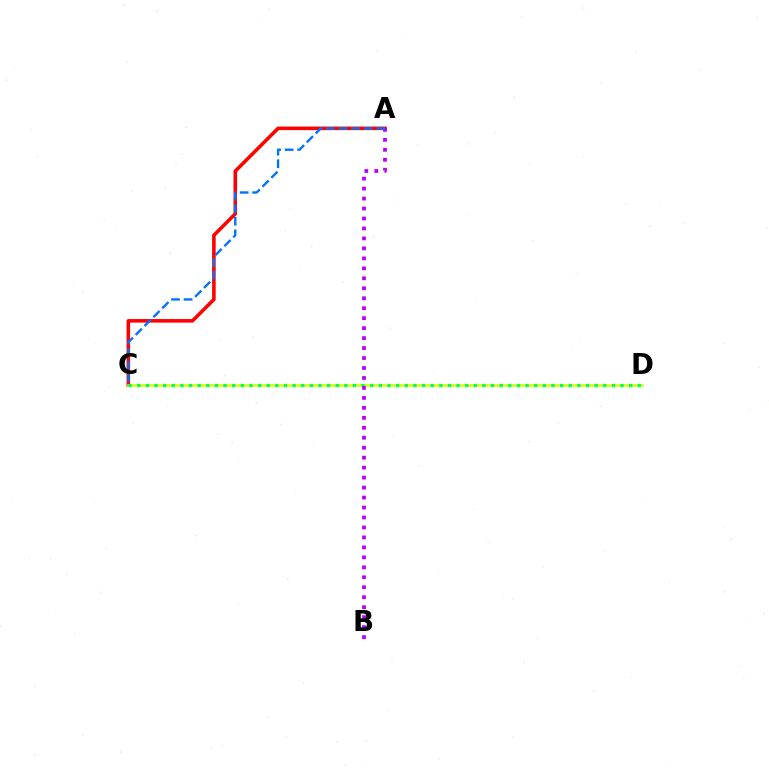{('A', 'C'): [{'color': '#ff0000', 'line_style': 'solid', 'thickness': 2.57}, {'color': '#0074ff', 'line_style': 'dashed', 'thickness': 1.7}], ('C', 'D'): [{'color': '#d1ff00', 'line_style': 'solid', 'thickness': 1.84}, {'color': '#00ff5c', 'line_style': 'dotted', 'thickness': 2.34}], ('A', 'B'): [{'color': '#b900ff', 'line_style': 'dotted', 'thickness': 2.71}]}